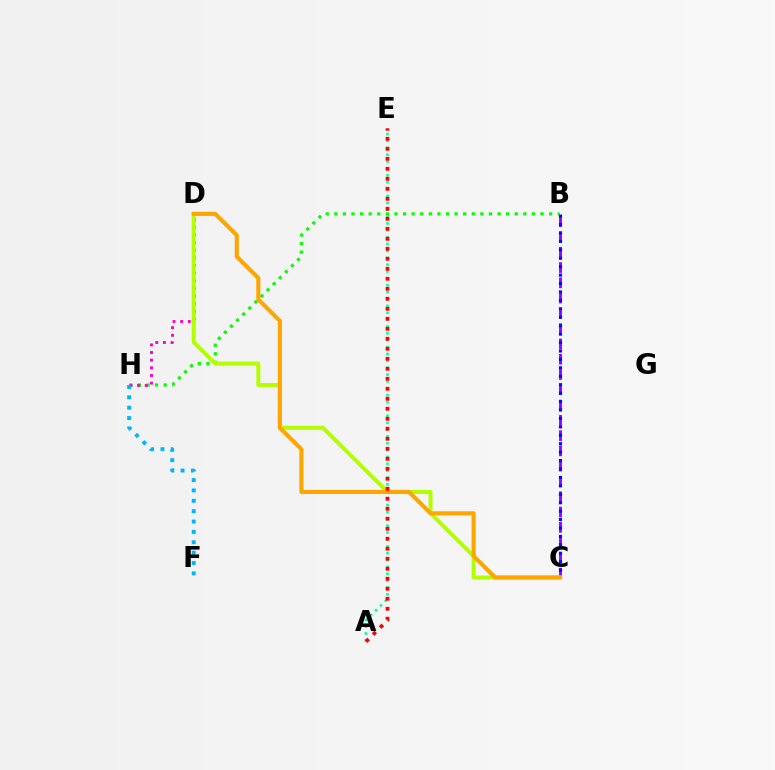{('B', 'H'): [{'color': '#08ff00', 'line_style': 'dotted', 'thickness': 2.33}], ('B', 'C'): [{'color': '#9b00ff', 'line_style': 'dashed', 'thickness': 2.08}, {'color': '#0010ff', 'line_style': 'dotted', 'thickness': 2.29}], ('A', 'E'): [{'color': '#00ff9d', 'line_style': 'dotted', 'thickness': 1.87}, {'color': '#ff0000', 'line_style': 'dotted', 'thickness': 2.72}], ('D', 'H'): [{'color': '#ff00bd', 'line_style': 'dotted', 'thickness': 2.08}], ('C', 'D'): [{'color': '#b3ff00', 'line_style': 'solid', 'thickness': 2.86}, {'color': '#ffa500', 'line_style': 'solid', 'thickness': 2.95}], ('F', 'H'): [{'color': '#00b5ff', 'line_style': 'dotted', 'thickness': 2.82}]}